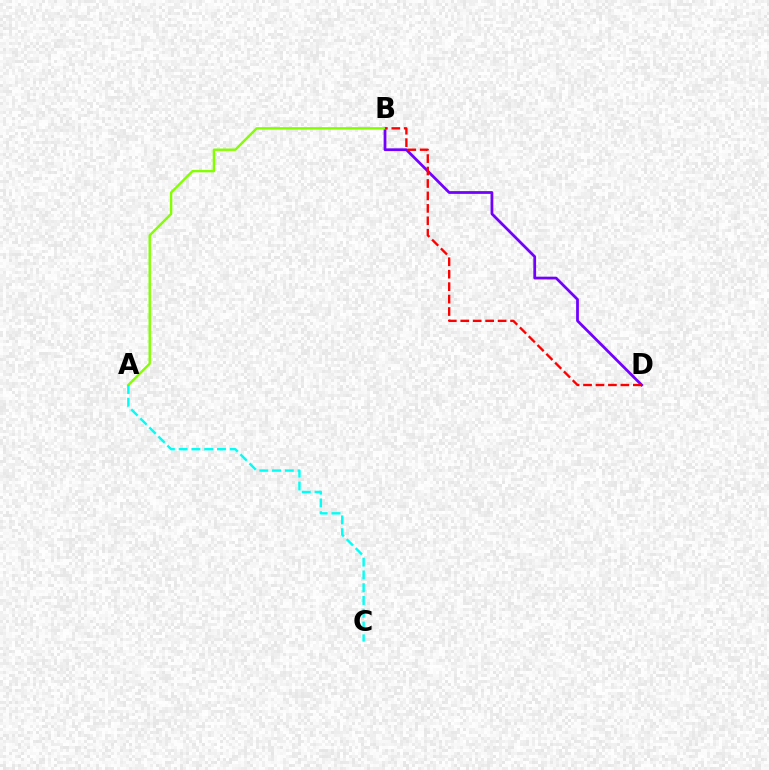{('B', 'D'): [{'color': '#7200ff', 'line_style': 'solid', 'thickness': 1.99}, {'color': '#ff0000', 'line_style': 'dashed', 'thickness': 1.69}], ('A', 'B'): [{'color': '#84ff00', 'line_style': 'solid', 'thickness': 1.72}], ('A', 'C'): [{'color': '#00fff6', 'line_style': 'dashed', 'thickness': 1.74}]}